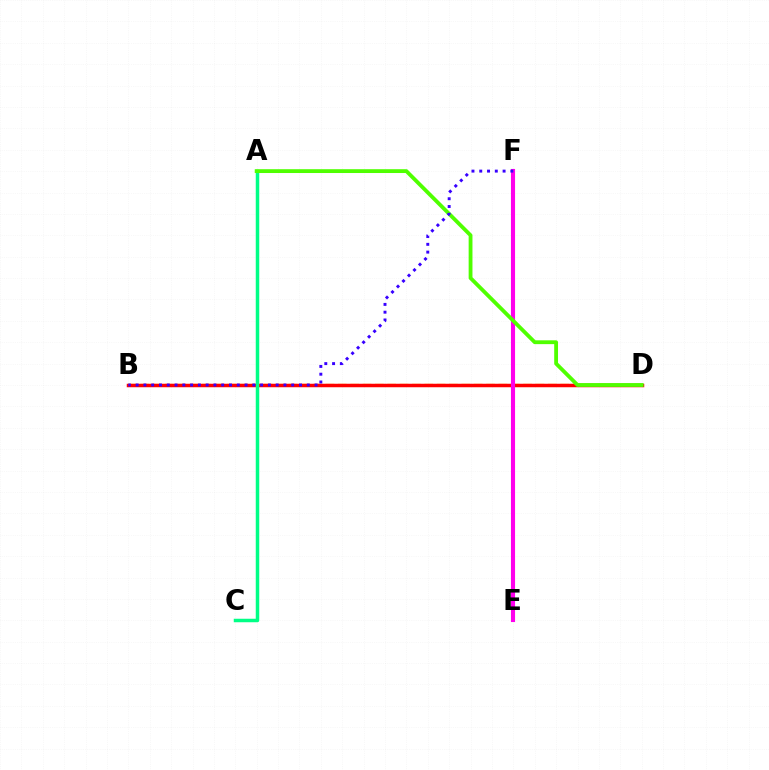{('B', 'D'): [{'color': '#ffd500', 'line_style': 'dashed', 'thickness': 1.68}, {'color': '#ff0000', 'line_style': 'solid', 'thickness': 2.52}], ('A', 'C'): [{'color': '#00ff86', 'line_style': 'solid', 'thickness': 2.51}], ('E', 'F'): [{'color': '#009eff', 'line_style': 'dotted', 'thickness': 1.85}, {'color': '#ff00ed', 'line_style': 'solid', 'thickness': 2.96}], ('A', 'D'): [{'color': '#4fff00', 'line_style': 'solid', 'thickness': 2.75}], ('B', 'F'): [{'color': '#3700ff', 'line_style': 'dotted', 'thickness': 2.11}]}